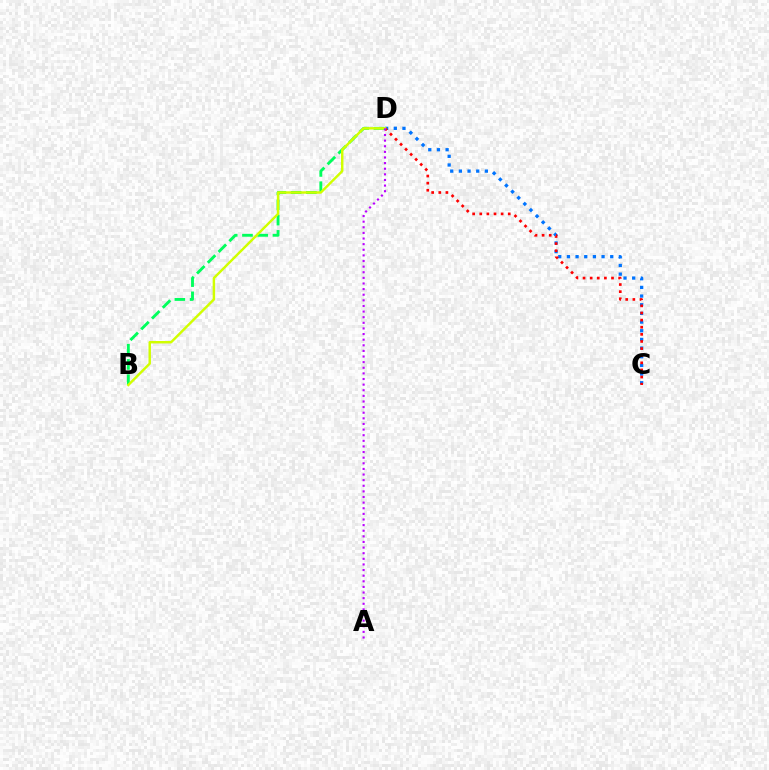{('C', 'D'): [{'color': '#0074ff', 'line_style': 'dotted', 'thickness': 2.35}, {'color': '#ff0000', 'line_style': 'dotted', 'thickness': 1.93}], ('B', 'D'): [{'color': '#00ff5c', 'line_style': 'dashed', 'thickness': 2.07}, {'color': '#d1ff00', 'line_style': 'solid', 'thickness': 1.76}], ('A', 'D'): [{'color': '#b900ff', 'line_style': 'dotted', 'thickness': 1.53}]}